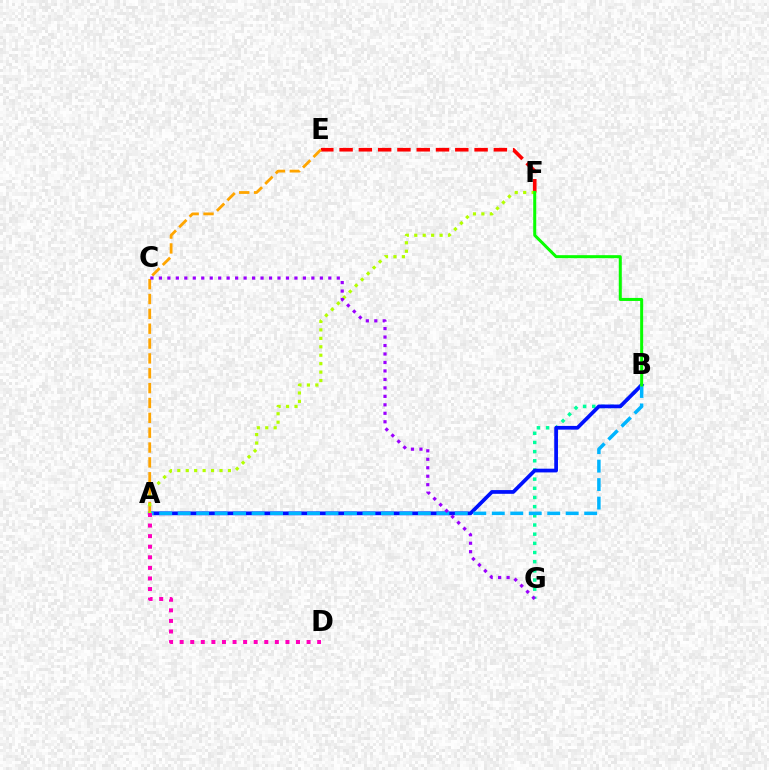{('B', 'G'): [{'color': '#00ff9d', 'line_style': 'dotted', 'thickness': 2.49}], ('A', 'B'): [{'color': '#0010ff', 'line_style': 'solid', 'thickness': 2.68}, {'color': '#00b5ff', 'line_style': 'dashed', 'thickness': 2.51}], ('E', 'F'): [{'color': '#ff0000', 'line_style': 'dashed', 'thickness': 2.62}], ('A', 'E'): [{'color': '#ffa500', 'line_style': 'dashed', 'thickness': 2.02}], ('A', 'F'): [{'color': '#b3ff00', 'line_style': 'dotted', 'thickness': 2.29}], ('A', 'D'): [{'color': '#ff00bd', 'line_style': 'dotted', 'thickness': 2.87}], ('C', 'G'): [{'color': '#9b00ff', 'line_style': 'dotted', 'thickness': 2.3}], ('B', 'F'): [{'color': '#08ff00', 'line_style': 'solid', 'thickness': 2.17}]}